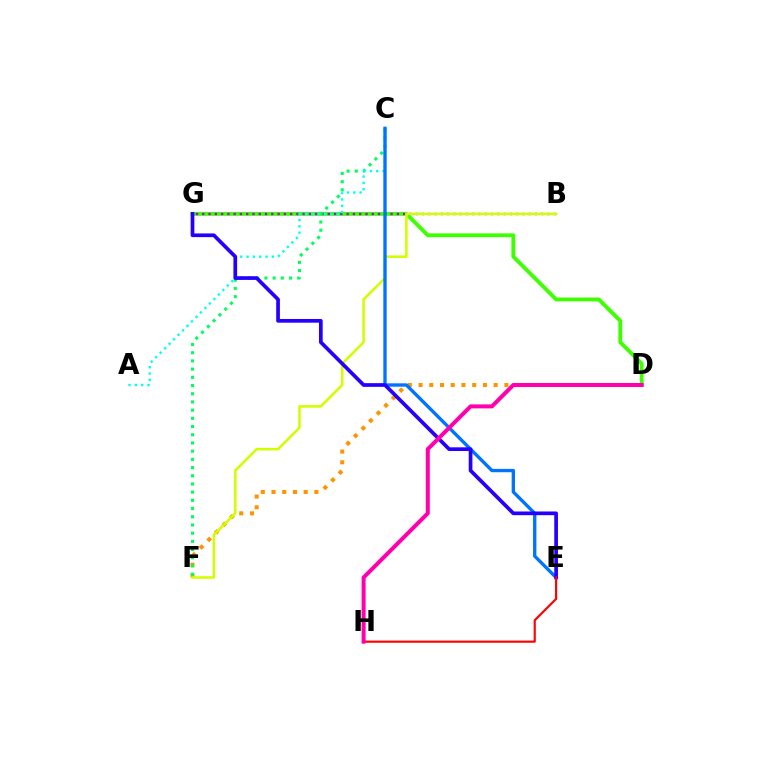{('D', 'G'): [{'color': '#3dff00', 'line_style': 'solid', 'thickness': 2.77}], ('D', 'F'): [{'color': '#ff9400', 'line_style': 'dotted', 'thickness': 2.92}], ('B', 'G'): [{'color': '#b900ff', 'line_style': 'dotted', 'thickness': 1.71}], ('C', 'F'): [{'color': '#00ff5c', 'line_style': 'dotted', 'thickness': 2.23}], ('B', 'F'): [{'color': '#d1ff00', 'line_style': 'solid', 'thickness': 1.84}], ('A', 'C'): [{'color': '#00fff6', 'line_style': 'dotted', 'thickness': 1.72}], ('C', 'E'): [{'color': '#0074ff', 'line_style': 'solid', 'thickness': 2.41}], ('E', 'G'): [{'color': '#2500ff', 'line_style': 'solid', 'thickness': 2.67}], ('E', 'H'): [{'color': '#ff0000', 'line_style': 'solid', 'thickness': 1.56}], ('D', 'H'): [{'color': '#ff00ac', 'line_style': 'solid', 'thickness': 2.88}]}